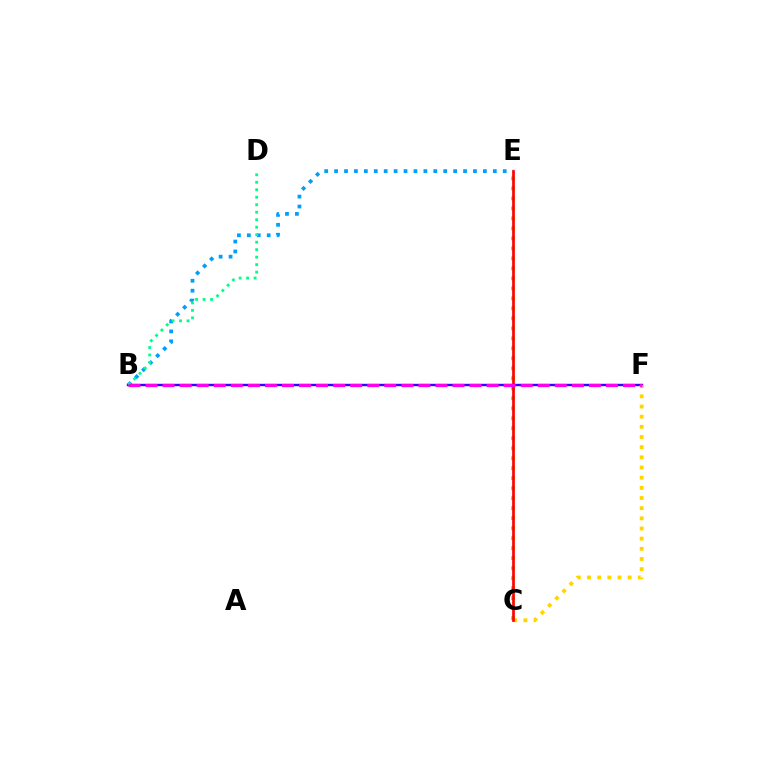{('B', 'E'): [{'color': '#009eff', 'line_style': 'dotted', 'thickness': 2.7}], ('B', 'F'): [{'color': '#3700ff', 'line_style': 'solid', 'thickness': 1.72}, {'color': '#ff00ed', 'line_style': 'dashed', 'thickness': 2.32}], ('C', 'E'): [{'color': '#4fff00', 'line_style': 'dotted', 'thickness': 2.72}, {'color': '#ff0000', 'line_style': 'solid', 'thickness': 1.94}], ('B', 'D'): [{'color': '#00ff86', 'line_style': 'dotted', 'thickness': 2.03}], ('C', 'F'): [{'color': '#ffd500', 'line_style': 'dotted', 'thickness': 2.76}]}